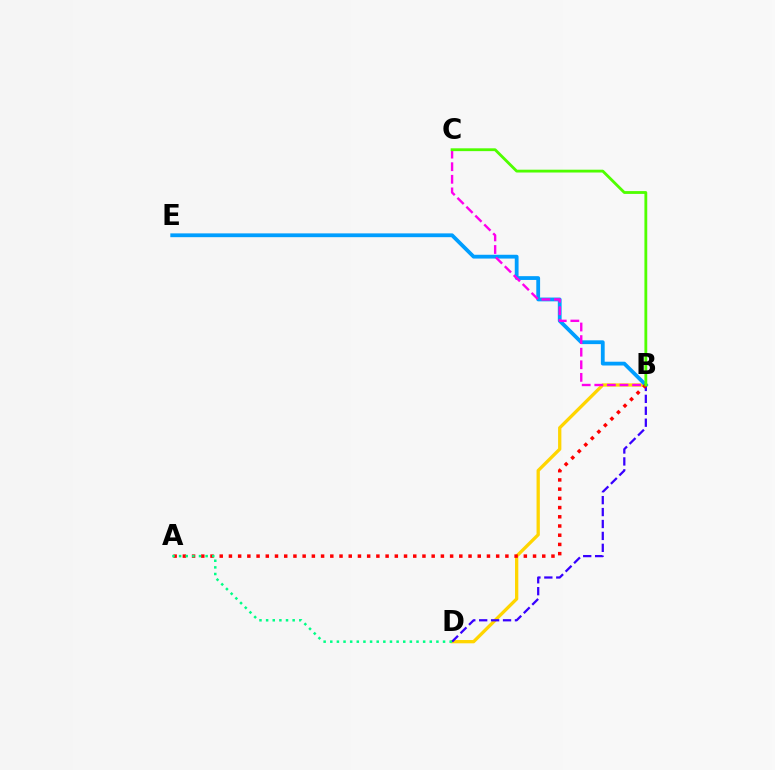{('B', 'D'): [{'color': '#ffd500', 'line_style': 'solid', 'thickness': 2.37}, {'color': '#3700ff', 'line_style': 'dashed', 'thickness': 1.62}], ('B', 'E'): [{'color': '#009eff', 'line_style': 'solid', 'thickness': 2.73}], ('B', 'C'): [{'color': '#ff00ed', 'line_style': 'dashed', 'thickness': 1.71}, {'color': '#4fff00', 'line_style': 'solid', 'thickness': 2.03}], ('A', 'B'): [{'color': '#ff0000', 'line_style': 'dotted', 'thickness': 2.5}], ('A', 'D'): [{'color': '#00ff86', 'line_style': 'dotted', 'thickness': 1.8}]}